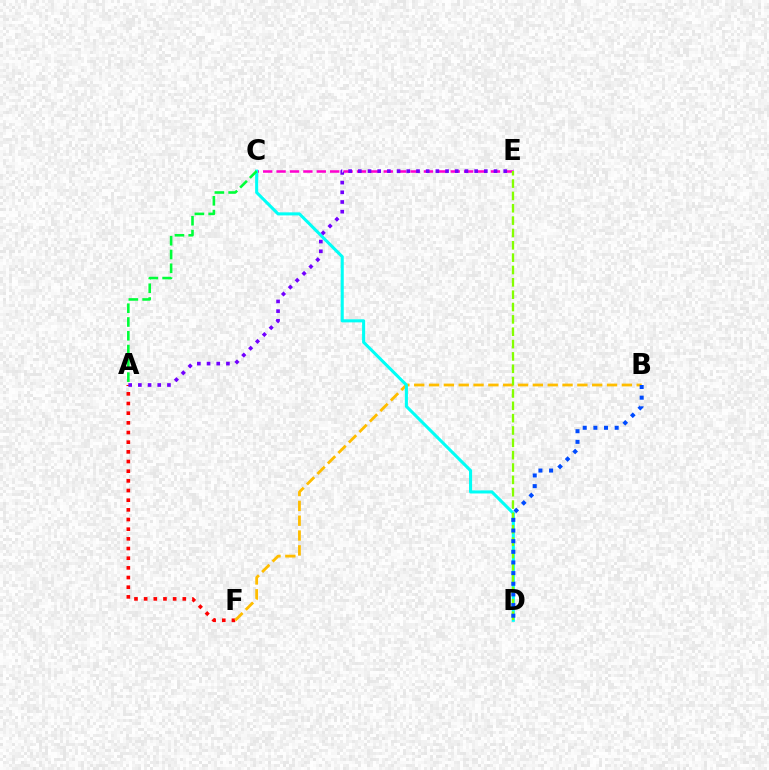{('C', 'E'): [{'color': '#ff00cf', 'line_style': 'dashed', 'thickness': 1.82}], ('A', 'F'): [{'color': '#ff0000', 'line_style': 'dotted', 'thickness': 2.63}], ('B', 'F'): [{'color': '#ffbd00', 'line_style': 'dashed', 'thickness': 2.02}], ('C', 'D'): [{'color': '#00fff6', 'line_style': 'solid', 'thickness': 2.21}], ('A', 'E'): [{'color': '#7200ff', 'line_style': 'dotted', 'thickness': 2.63}], ('D', 'E'): [{'color': '#84ff00', 'line_style': 'dashed', 'thickness': 1.68}], ('A', 'C'): [{'color': '#00ff39', 'line_style': 'dashed', 'thickness': 1.87}], ('B', 'D'): [{'color': '#004bff', 'line_style': 'dotted', 'thickness': 2.89}]}